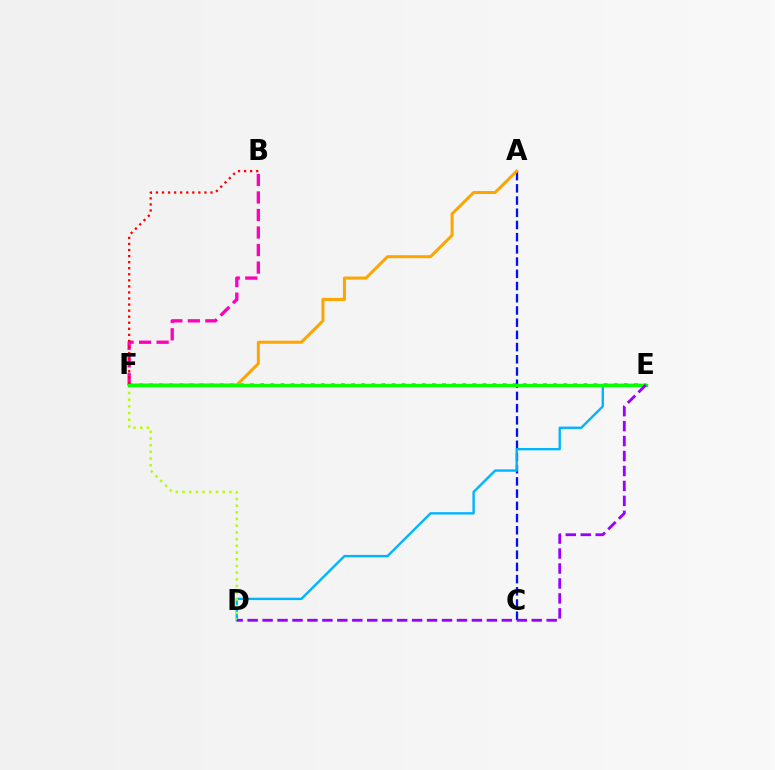{('E', 'F'): [{'color': '#00ff9d', 'line_style': 'dotted', 'thickness': 2.74}, {'color': '#08ff00', 'line_style': 'solid', 'thickness': 2.41}], ('A', 'C'): [{'color': '#0010ff', 'line_style': 'dashed', 'thickness': 1.66}], ('A', 'F'): [{'color': '#ffa500', 'line_style': 'solid', 'thickness': 2.17}], ('B', 'F'): [{'color': '#ff00bd', 'line_style': 'dashed', 'thickness': 2.38}, {'color': '#ff0000', 'line_style': 'dotted', 'thickness': 1.65}], ('D', 'E'): [{'color': '#00b5ff', 'line_style': 'solid', 'thickness': 1.71}, {'color': '#9b00ff', 'line_style': 'dashed', 'thickness': 2.03}], ('D', 'F'): [{'color': '#b3ff00', 'line_style': 'dotted', 'thickness': 1.82}]}